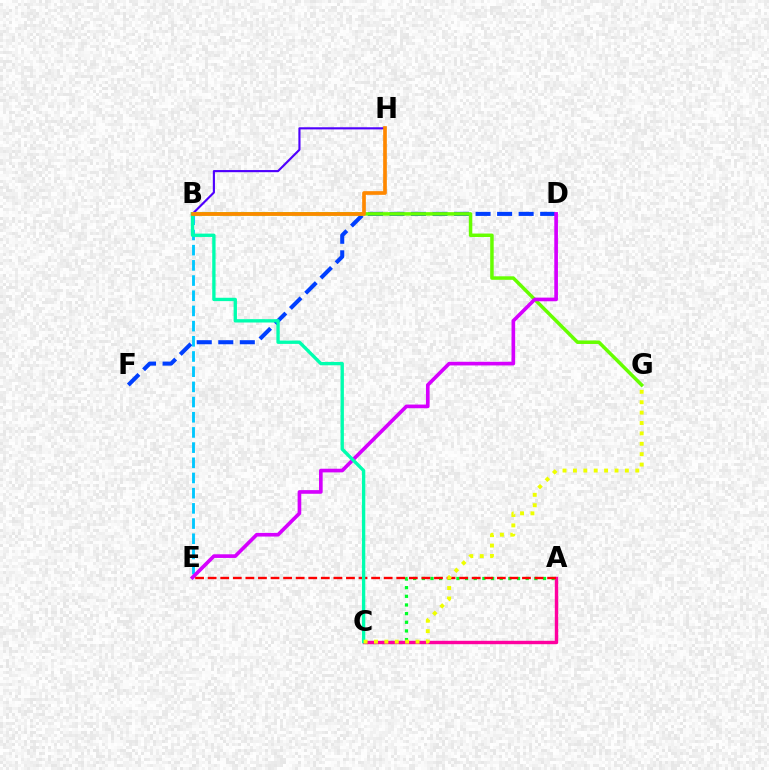{('D', 'F'): [{'color': '#003fff', 'line_style': 'dashed', 'thickness': 2.93}], ('A', 'C'): [{'color': '#00ff27', 'line_style': 'dotted', 'thickness': 2.35}, {'color': '#ff00a0', 'line_style': 'solid', 'thickness': 2.45}], ('B', 'E'): [{'color': '#00c7ff', 'line_style': 'dashed', 'thickness': 2.06}], ('B', 'H'): [{'color': '#4f00ff', 'line_style': 'solid', 'thickness': 1.54}, {'color': '#ff8800', 'line_style': 'solid', 'thickness': 2.65}], ('B', 'G'): [{'color': '#66ff00', 'line_style': 'solid', 'thickness': 2.52}], ('D', 'E'): [{'color': '#d600ff', 'line_style': 'solid', 'thickness': 2.63}], ('A', 'E'): [{'color': '#ff0000', 'line_style': 'dashed', 'thickness': 1.71}], ('B', 'C'): [{'color': '#00ffaf', 'line_style': 'solid', 'thickness': 2.41}], ('C', 'G'): [{'color': '#eeff00', 'line_style': 'dotted', 'thickness': 2.82}]}